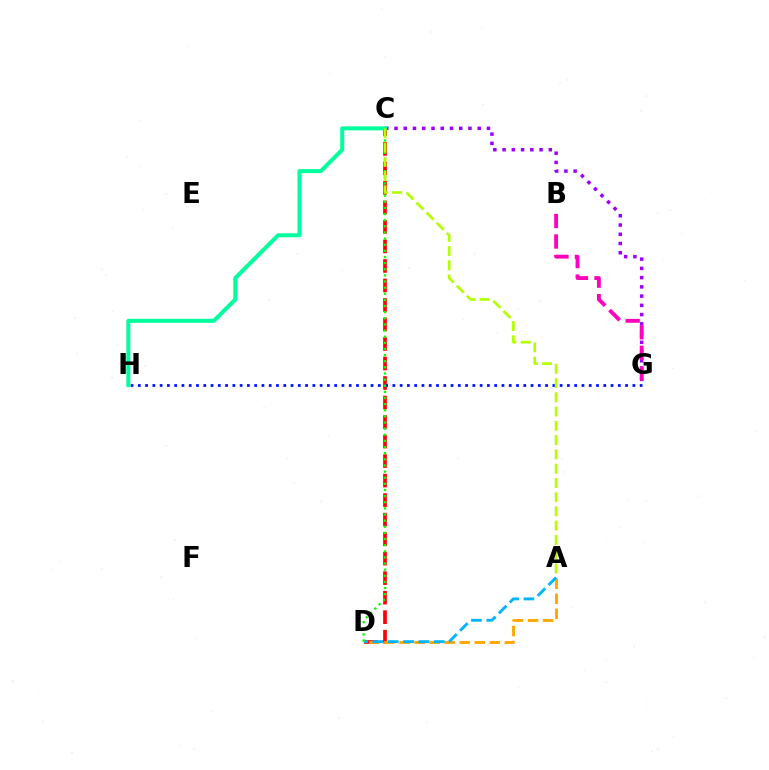{('C', 'G'): [{'color': '#9b00ff', 'line_style': 'dotted', 'thickness': 2.51}], ('C', 'D'): [{'color': '#ff0000', 'line_style': 'dashed', 'thickness': 2.65}, {'color': '#08ff00', 'line_style': 'dotted', 'thickness': 1.67}], ('A', 'D'): [{'color': '#ffa500', 'line_style': 'dashed', 'thickness': 2.05}, {'color': '#00b5ff', 'line_style': 'dashed', 'thickness': 2.08}], ('G', 'H'): [{'color': '#0010ff', 'line_style': 'dotted', 'thickness': 1.98}], ('C', 'H'): [{'color': '#00ff9d', 'line_style': 'solid', 'thickness': 2.89}], ('B', 'G'): [{'color': '#ff00bd', 'line_style': 'dashed', 'thickness': 2.78}], ('A', 'C'): [{'color': '#b3ff00', 'line_style': 'dashed', 'thickness': 1.94}]}